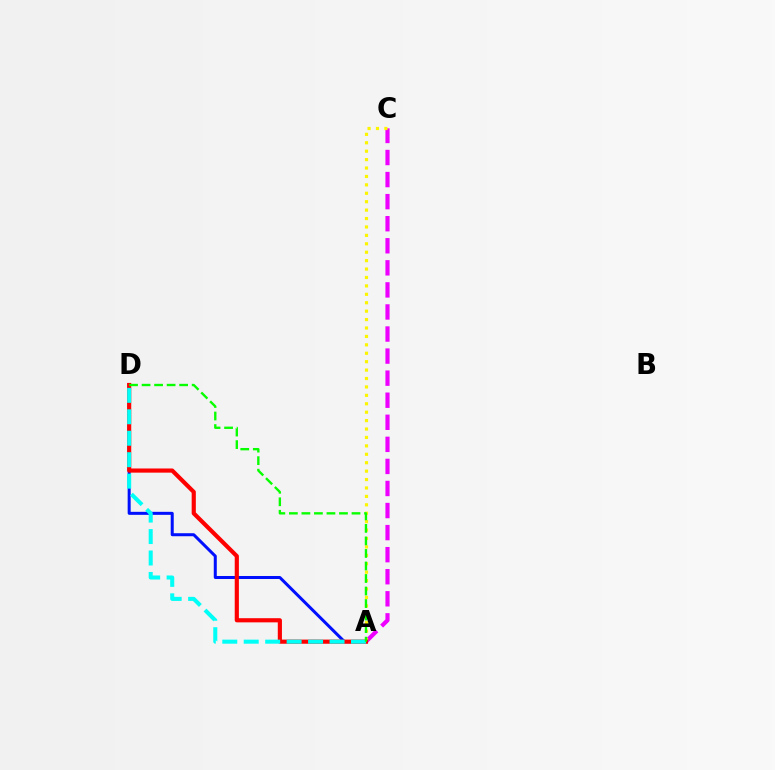{('A', 'D'): [{'color': '#0010ff', 'line_style': 'solid', 'thickness': 2.17}, {'color': '#ff0000', 'line_style': 'solid', 'thickness': 3.0}, {'color': '#00fff6', 'line_style': 'dashed', 'thickness': 2.91}, {'color': '#08ff00', 'line_style': 'dashed', 'thickness': 1.7}], ('A', 'C'): [{'color': '#ee00ff', 'line_style': 'dashed', 'thickness': 3.0}, {'color': '#fcf500', 'line_style': 'dotted', 'thickness': 2.29}]}